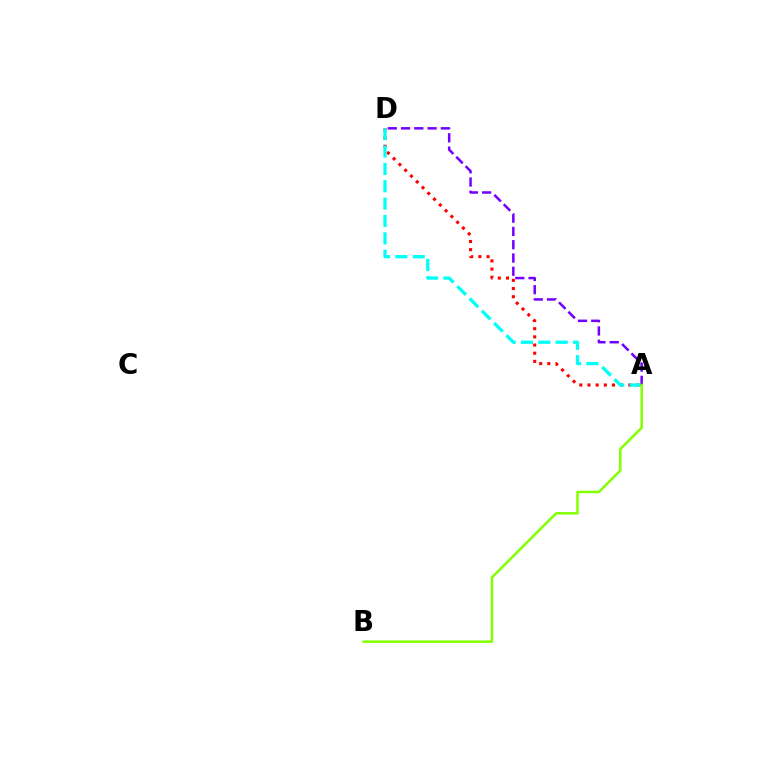{('A', 'D'): [{'color': '#ff0000', 'line_style': 'dotted', 'thickness': 2.22}, {'color': '#00fff6', 'line_style': 'dashed', 'thickness': 2.36}, {'color': '#7200ff', 'line_style': 'dashed', 'thickness': 1.8}], ('A', 'B'): [{'color': '#84ff00', 'line_style': 'solid', 'thickness': 1.81}]}